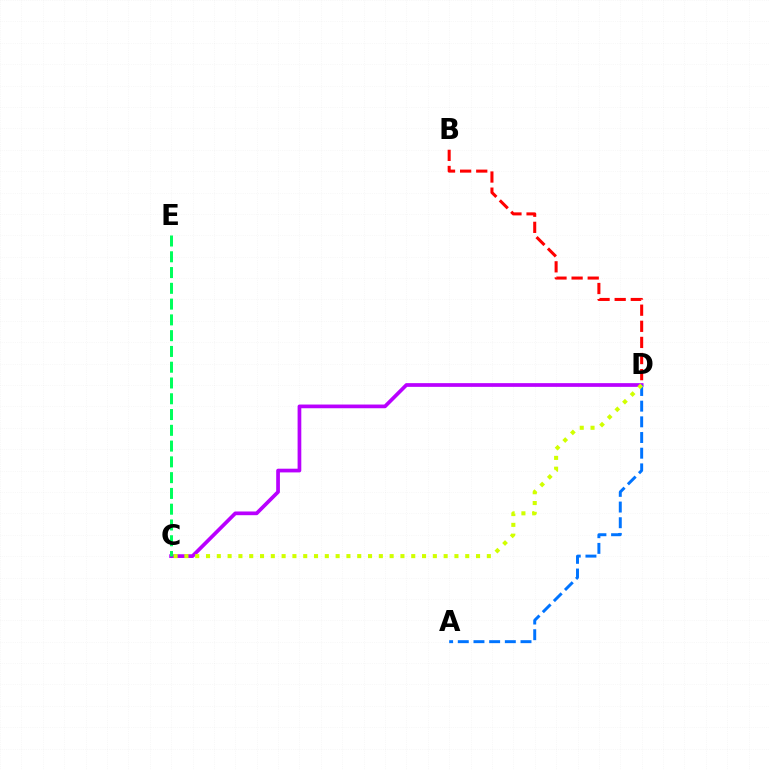{('C', 'D'): [{'color': '#b900ff', 'line_style': 'solid', 'thickness': 2.67}, {'color': '#d1ff00', 'line_style': 'dotted', 'thickness': 2.93}], ('C', 'E'): [{'color': '#00ff5c', 'line_style': 'dashed', 'thickness': 2.14}], ('A', 'D'): [{'color': '#0074ff', 'line_style': 'dashed', 'thickness': 2.13}], ('B', 'D'): [{'color': '#ff0000', 'line_style': 'dashed', 'thickness': 2.19}]}